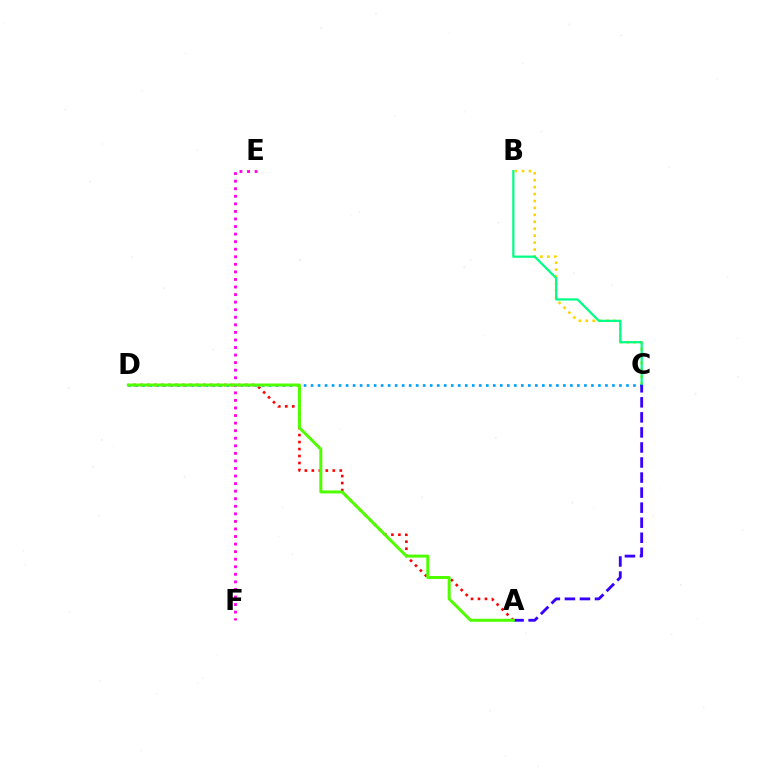{('B', 'C'): [{'color': '#ffd500', 'line_style': 'dotted', 'thickness': 1.88}, {'color': '#00ff86', 'line_style': 'solid', 'thickness': 1.61}], ('C', 'D'): [{'color': '#009eff', 'line_style': 'dotted', 'thickness': 1.9}], ('A', 'D'): [{'color': '#ff0000', 'line_style': 'dotted', 'thickness': 1.9}, {'color': '#4fff00', 'line_style': 'solid', 'thickness': 2.15}], ('E', 'F'): [{'color': '#ff00ed', 'line_style': 'dotted', 'thickness': 2.05}], ('A', 'C'): [{'color': '#3700ff', 'line_style': 'dashed', 'thickness': 2.04}]}